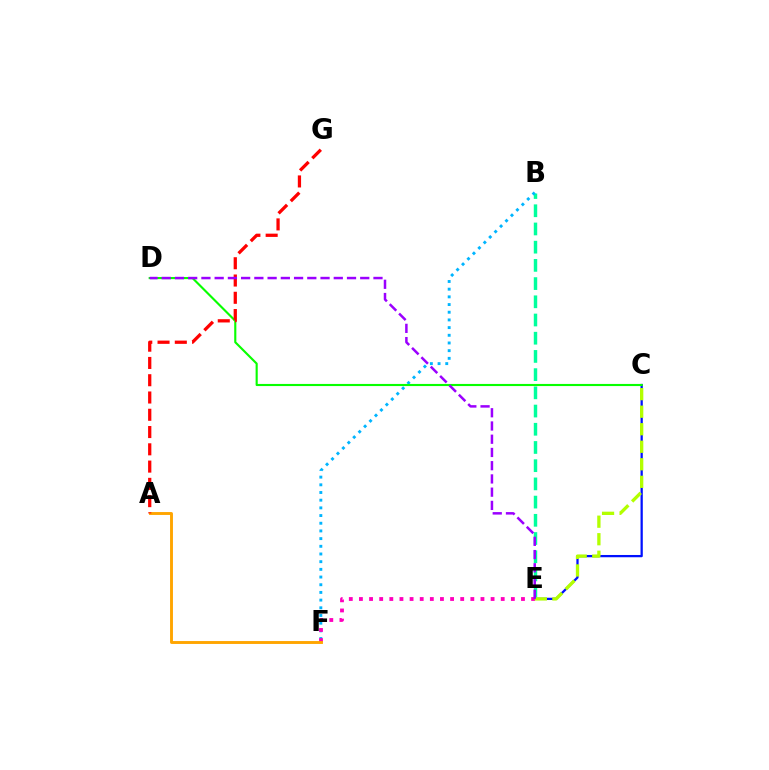{('C', 'E'): [{'color': '#0010ff', 'line_style': 'solid', 'thickness': 1.63}, {'color': '#b3ff00', 'line_style': 'dashed', 'thickness': 2.38}], ('B', 'E'): [{'color': '#00ff9d', 'line_style': 'dashed', 'thickness': 2.47}], ('B', 'F'): [{'color': '#00b5ff', 'line_style': 'dotted', 'thickness': 2.09}], ('E', 'F'): [{'color': '#ff00bd', 'line_style': 'dotted', 'thickness': 2.75}], ('A', 'F'): [{'color': '#ffa500', 'line_style': 'solid', 'thickness': 2.09}], ('C', 'D'): [{'color': '#08ff00', 'line_style': 'solid', 'thickness': 1.53}], ('A', 'G'): [{'color': '#ff0000', 'line_style': 'dashed', 'thickness': 2.35}], ('D', 'E'): [{'color': '#9b00ff', 'line_style': 'dashed', 'thickness': 1.8}]}